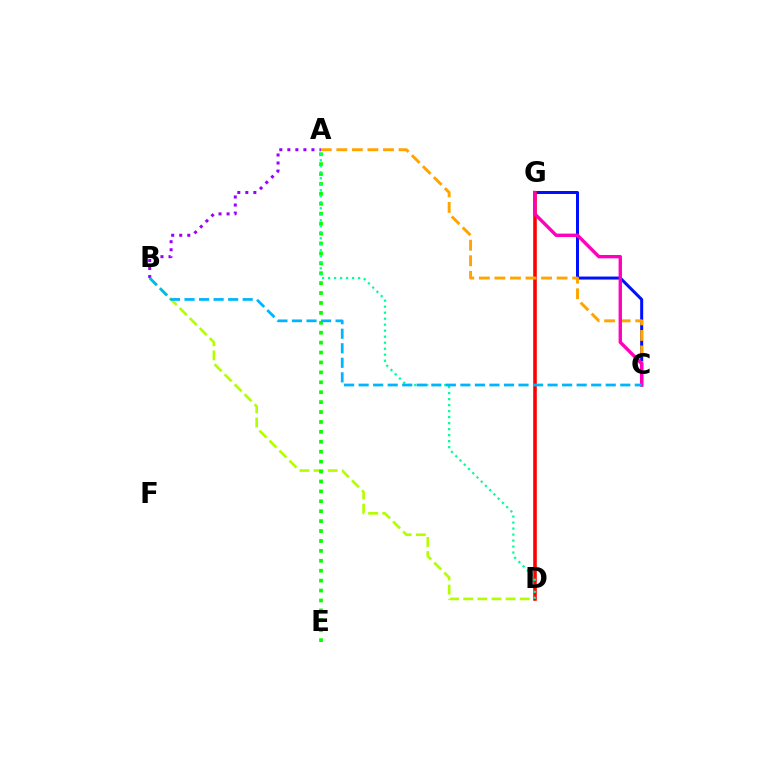{('C', 'G'): [{'color': '#0010ff', 'line_style': 'solid', 'thickness': 2.17}, {'color': '#ff00bd', 'line_style': 'solid', 'thickness': 2.43}], ('B', 'D'): [{'color': '#b3ff00', 'line_style': 'dashed', 'thickness': 1.92}], ('D', 'G'): [{'color': '#ff0000', 'line_style': 'solid', 'thickness': 2.57}], ('A', 'E'): [{'color': '#08ff00', 'line_style': 'dotted', 'thickness': 2.69}], ('A', 'C'): [{'color': '#ffa500', 'line_style': 'dashed', 'thickness': 2.11}], ('A', 'B'): [{'color': '#9b00ff', 'line_style': 'dotted', 'thickness': 2.18}], ('A', 'D'): [{'color': '#00ff9d', 'line_style': 'dotted', 'thickness': 1.63}], ('B', 'C'): [{'color': '#00b5ff', 'line_style': 'dashed', 'thickness': 1.97}]}